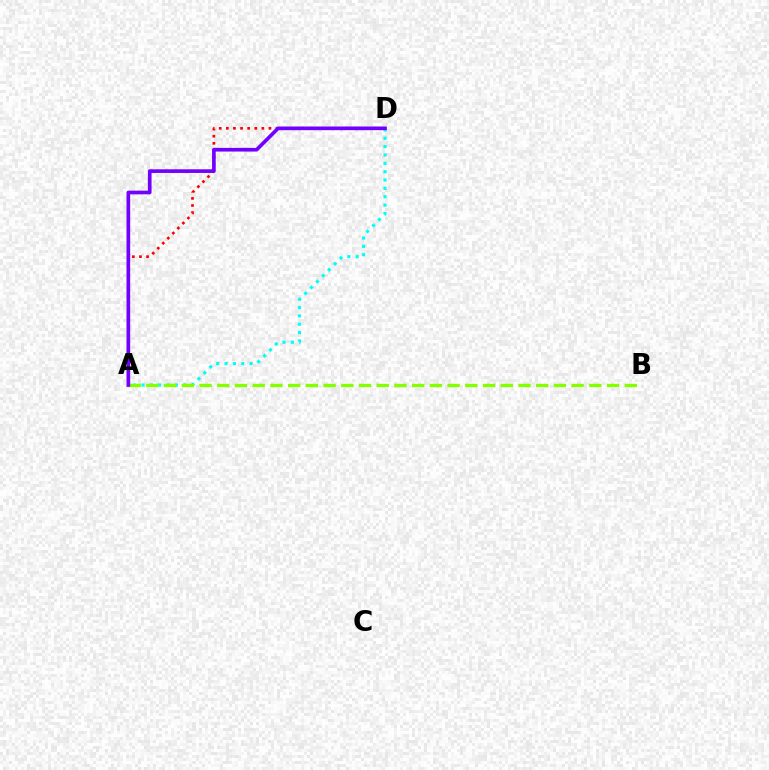{('A', 'D'): [{'color': '#00fff6', 'line_style': 'dotted', 'thickness': 2.27}, {'color': '#ff0000', 'line_style': 'dotted', 'thickness': 1.93}, {'color': '#7200ff', 'line_style': 'solid', 'thickness': 2.64}], ('A', 'B'): [{'color': '#84ff00', 'line_style': 'dashed', 'thickness': 2.41}]}